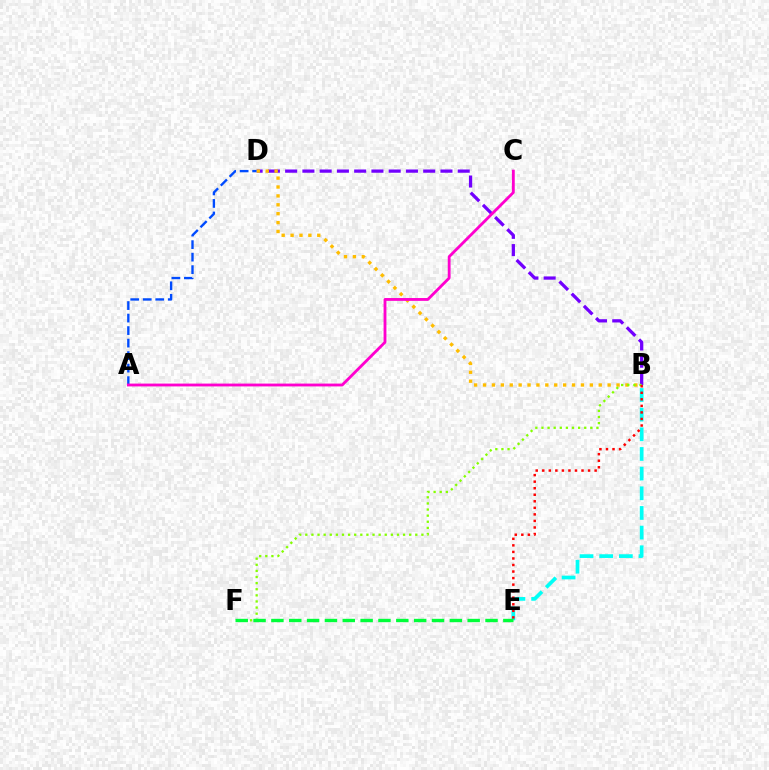{('B', 'E'): [{'color': '#00fff6', 'line_style': 'dashed', 'thickness': 2.67}, {'color': '#ff0000', 'line_style': 'dotted', 'thickness': 1.78}], ('B', 'D'): [{'color': '#7200ff', 'line_style': 'dashed', 'thickness': 2.34}, {'color': '#ffbd00', 'line_style': 'dotted', 'thickness': 2.42}], ('A', 'D'): [{'color': '#004bff', 'line_style': 'dashed', 'thickness': 1.7}], ('B', 'F'): [{'color': '#84ff00', 'line_style': 'dotted', 'thickness': 1.66}], ('A', 'C'): [{'color': '#ff00cf', 'line_style': 'solid', 'thickness': 2.04}], ('E', 'F'): [{'color': '#00ff39', 'line_style': 'dashed', 'thickness': 2.42}]}